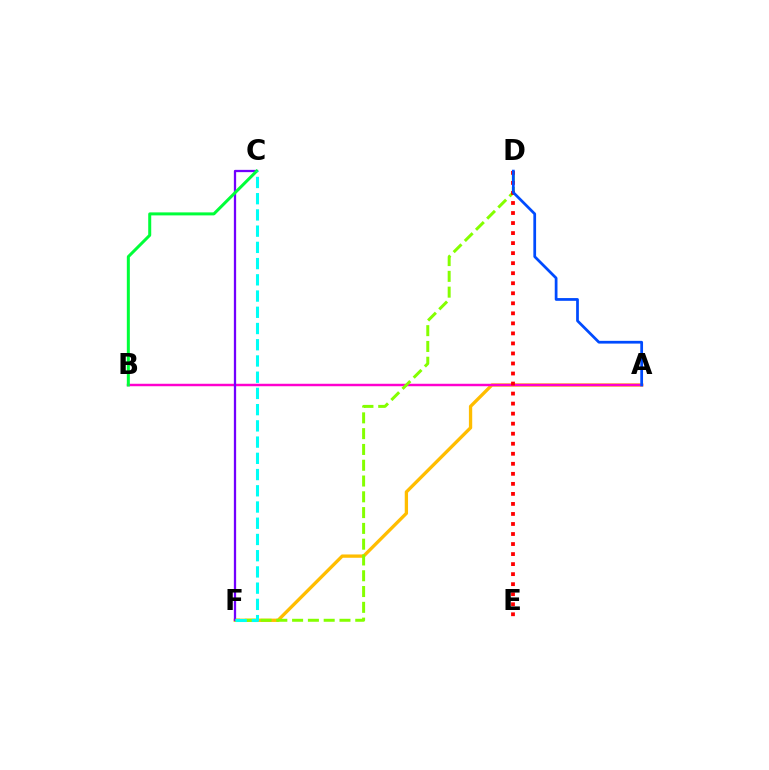{('A', 'F'): [{'color': '#ffbd00', 'line_style': 'solid', 'thickness': 2.38}], ('A', 'B'): [{'color': '#ff00cf', 'line_style': 'solid', 'thickness': 1.77}], ('C', 'F'): [{'color': '#7200ff', 'line_style': 'solid', 'thickness': 1.64}, {'color': '#00fff6', 'line_style': 'dashed', 'thickness': 2.2}], ('D', 'F'): [{'color': '#84ff00', 'line_style': 'dashed', 'thickness': 2.14}], ('B', 'C'): [{'color': '#00ff39', 'line_style': 'solid', 'thickness': 2.17}], ('D', 'E'): [{'color': '#ff0000', 'line_style': 'dotted', 'thickness': 2.73}], ('A', 'D'): [{'color': '#004bff', 'line_style': 'solid', 'thickness': 1.97}]}